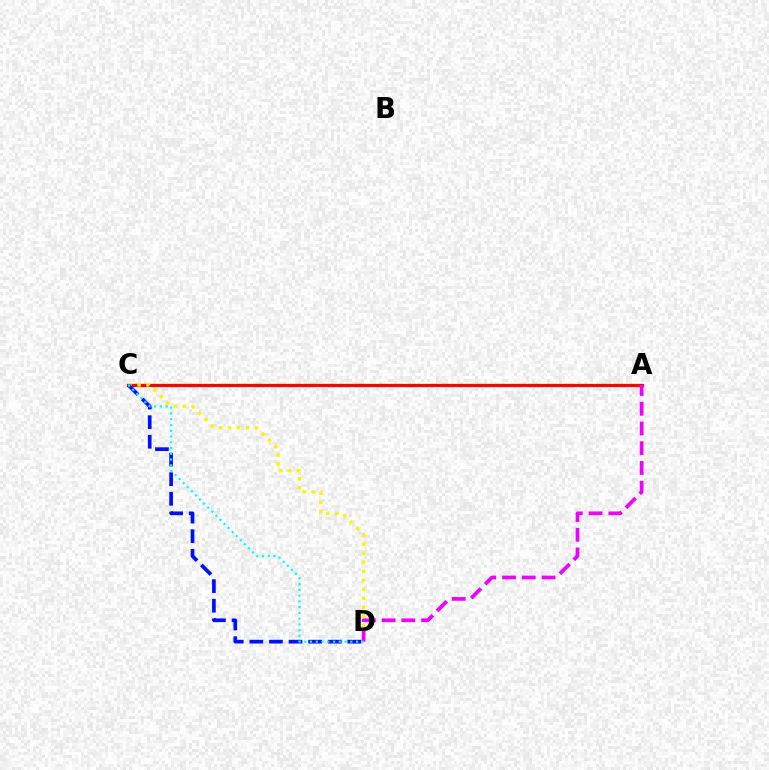{('A', 'C'): [{'color': '#08ff00', 'line_style': 'dashed', 'thickness': 2.33}, {'color': '#ff0000', 'line_style': 'solid', 'thickness': 2.3}], ('C', 'D'): [{'color': '#fcf500', 'line_style': 'dotted', 'thickness': 2.45}, {'color': '#0010ff', 'line_style': 'dashed', 'thickness': 2.66}, {'color': '#00fff6', 'line_style': 'dotted', 'thickness': 1.57}], ('A', 'D'): [{'color': '#ee00ff', 'line_style': 'dashed', 'thickness': 2.68}]}